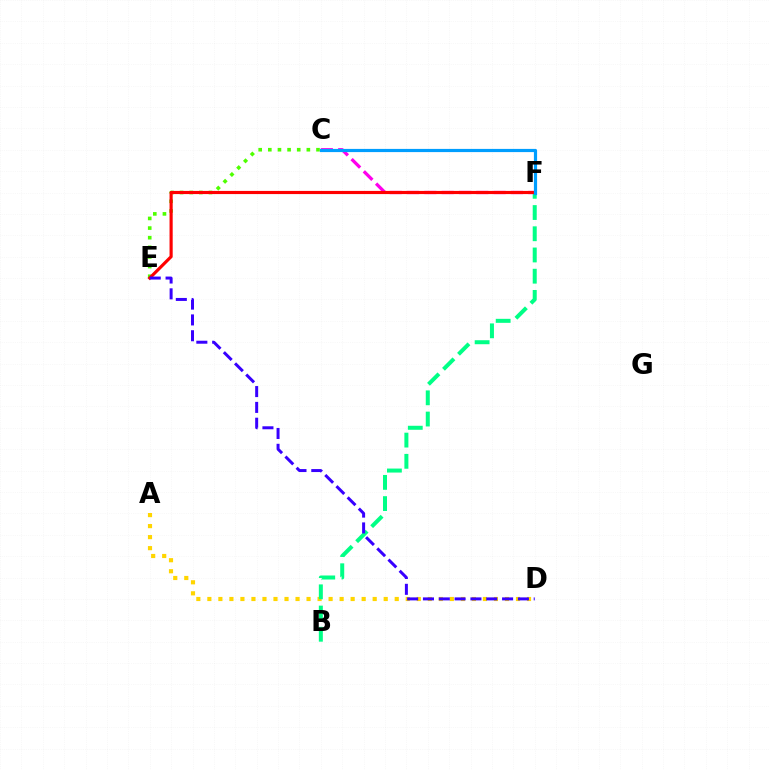{('C', 'E'): [{'color': '#4fff00', 'line_style': 'dotted', 'thickness': 2.62}], ('A', 'D'): [{'color': '#ffd500', 'line_style': 'dotted', 'thickness': 2.99}], ('C', 'F'): [{'color': '#ff00ed', 'line_style': 'dashed', 'thickness': 2.35}, {'color': '#009eff', 'line_style': 'solid', 'thickness': 2.29}], ('B', 'F'): [{'color': '#00ff86', 'line_style': 'dashed', 'thickness': 2.88}], ('E', 'F'): [{'color': '#ff0000', 'line_style': 'solid', 'thickness': 2.27}], ('D', 'E'): [{'color': '#3700ff', 'line_style': 'dashed', 'thickness': 2.15}]}